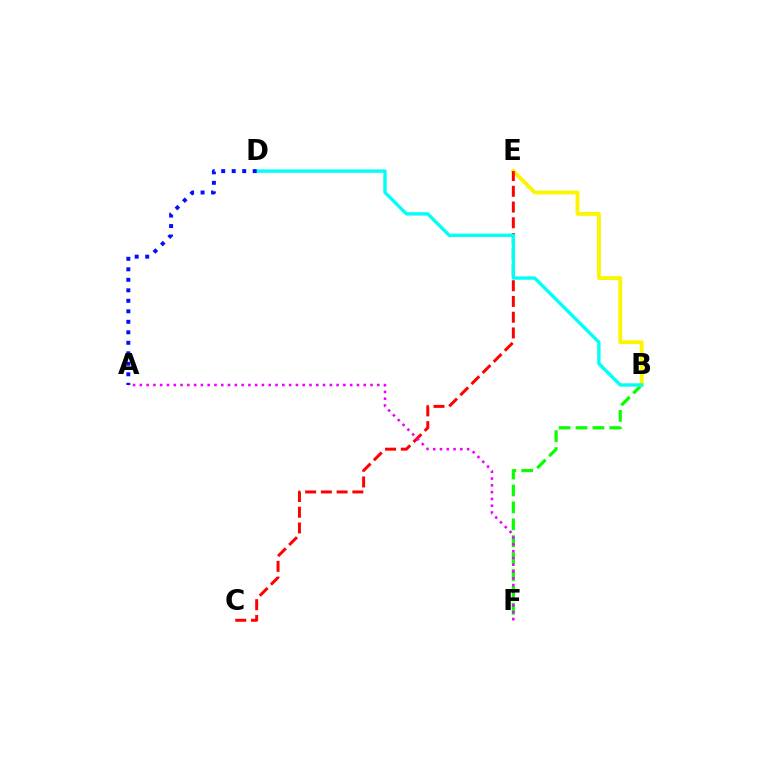{('B', 'F'): [{'color': '#08ff00', 'line_style': 'dashed', 'thickness': 2.3}], ('B', 'E'): [{'color': '#fcf500', 'line_style': 'solid', 'thickness': 2.79}], ('C', 'E'): [{'color': '#ff0000', 'line_style': 'dashed', 'thickness': 2.14}], ('A', 'F'): [{'color': '#ee00ff', 'line_style': 'dotted', 'thickness': 1.84}], ('B', 'D'): [{'color': '#00fff6', 'line_style': 'solid', 'thickness': 2.43}], ('A', 'D'): [{'color': '#0010ff', 'line_style': 'dotted', 'thickness': 2.85}]}